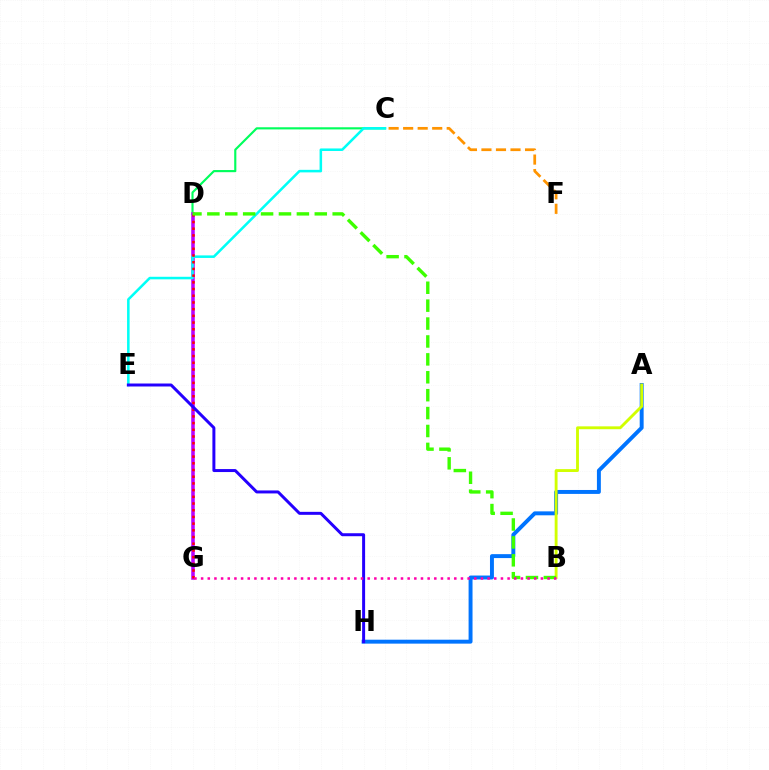{('C', 'F'): [{'color': '#ff9400', 'line_style': 'dashed', 'thickness': 1.97}], ('A', 'H'): [{'color': '#0074ff', 'line_style': 'solid', 'thickness': 2.83}], ('C', 'D'): [{'color': '#00ff5c', 'line_style': 'solid', 'thickness': 1.55}], ('D', 'G'): [{'color': '#b900ff', 'line_style': 'solid', 'thickness': 2.55}, {'color': '#ff0000', 'line_style': 'dotted', 'thickness': 1.82}], ('C', 'E'): [{'color': '#00fff6', 'line_style': 'solid', 'thickness': 1.83}], ('A', 'B'): [{'color': '#d1ff00', 'line_style': 'solid', 'thickness': 2.06}], ('B', 'D'): [{'color': '#3dff00', 'line_style': 'dashed', 'thickness': 2.43}], ('E', 'H'): [{'color': '#2500ff', 'line_style': 'solid', 'thickness': 2.15}], ('B', 'G'): [{'color': '#ff00ac', 'line_style': 'dotted', 'thickness': 1.81}]}